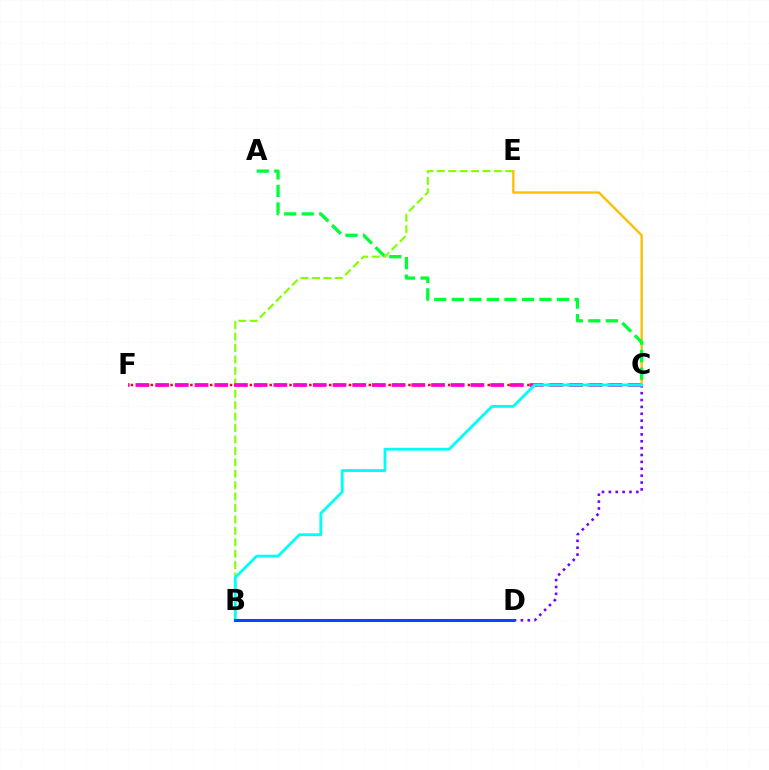{('B', 'E'): [{'color': '#84ff00', 'line_style': 'dashed', 'thickness': 1.55}], ('C', 'F'): [{'color': '#ff0000', 'line_style': 'dotted', 'thickness': 1.8}, {'color': '#ff00cf', 'line_style': 'dashed', 'thickness': 2.68}], ('C', 'D'): [{'color': '#7200ff', 'line_style': 'dotted', 'thickness': 1.87}], ('C', 'E'): [{'color': '#ffbd00', 'line_style': 'solid', 'thickness': 1.67}], ('B', 'C'): [{'color': '#00fff6', 'line_style': 'solid', 'thickness': 2.03}], ('A', 'C'): [{'color': '#00ff39', 'line_style': 'dashed', 'thickness': 2.38}], ('B', 'D'): [{'color': '#004bff', 'line_style': 'solid', 'thickness': 2.18}]}